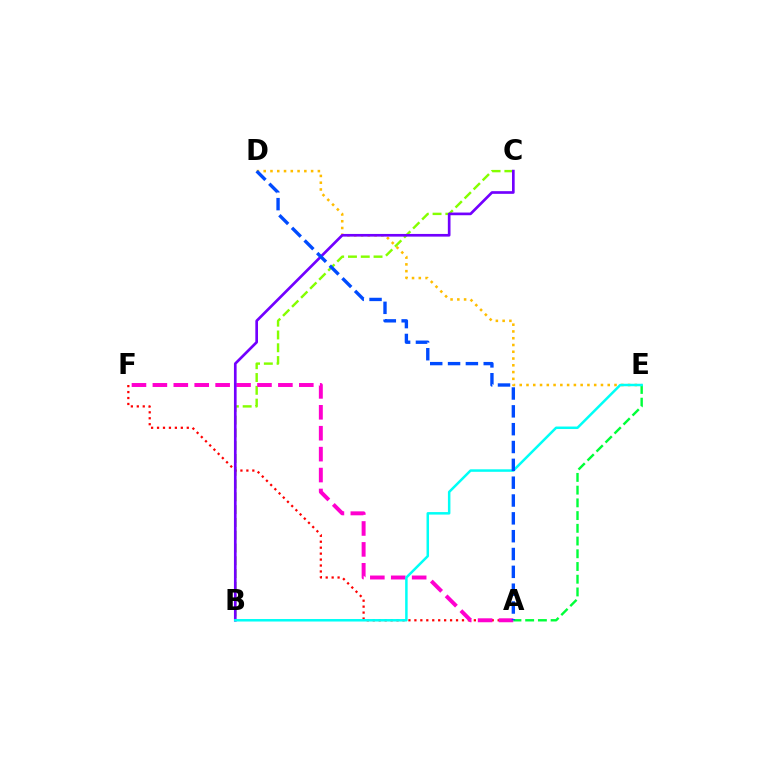{('B', 'C'): [{'color': '#84ff00', 'line_style': 'dashed', 'thickness': 1.74}, {'color': '#7200ff', 'line_style': 'solid', 'thickness': 1.92}], ('A', 'F'): [{'color': '#ff0000', 'line_style': 'dotted', 'thickness': 1.62}, {'color': '#ff00cf', 'line_style': 'dashed', 'thickness': 2.84}], ('D', 'E'): [{'color': '#ffbd00', 'line_style': 'dotted', 'thickness': 1.84}], ('A', 'E'): [{'color': '#00ff39', 'line_style': 'dashed', 'thickness': 1.73}], ('B', 'E'): [{'color': '#00fff6', 'line_style': 'solid', 'thickness': 1.8}], ('A', 'D'): [{'color': '#004bff', 'line_style': 'dashed', 'thickness': 2.42}]}